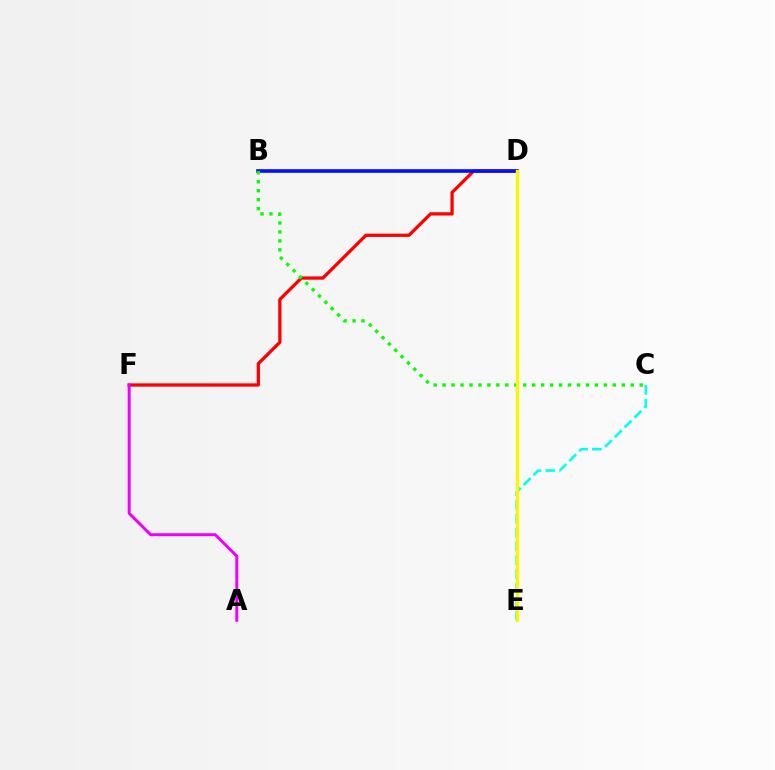{('D', 'F'): [{'color': '#ff0000', 'line_style': 'solid', 'thickness': 2.36}], ('A', 'F'): [{'color': '#ee00ff', 'line_style': 'solid', 'thickness': 2.14}], ('B', 'D'): [{'color': '#0010ff', 'line_style': 'solid', 'thickness': 2.61}], ('C', 'E'): [{'color': '#00fff6', 'line_style': 'dashed', 'thickness': 1.88}], ('B', 'C'): [{'color': '#08ff00', 'line_style': 'dotted', 'thickness': 2.43}], ('D', 'E'): [{'color': '#fcf500', 'line_style': 'solid', 'thickness': 2.4}]}